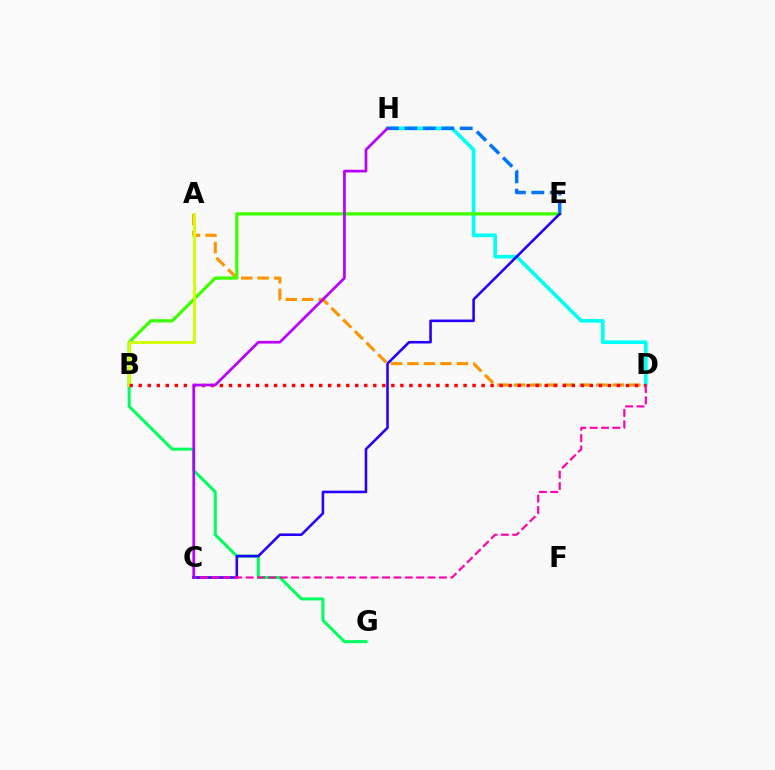{('A', 'D'): [{'color': '#ff9400', 'line_style': 'dashed', 'thickness': 2.24}], ('D', 'H'): [{'color': '#00fff6', 'line_style': 'solid', 'thickness': 2.63}], ('E', 'H'): [{'color': '#0074ff', 'line_style': 'dashed', 'thickness': 2.5}], ('B', 'G'): [{'color': '#00ff5c', 'line_style': 'solid', 'thickness': 2.18}], ('B', 'E'): [{'color': '#3dff00', 'line_style': 'solid', 'thickness': 2.32}], ('A', 'B'): [{'color': '#d1ff00', 'line_style': 'solid', 'thickness': 2.09}], ('B', 'D'): [{'color': '#ff0000', 'line_style': 'dotted', 'thickness': 2.45}], ('C', 'H'): [{'color': '#b900ff', 'line_style': 'solid', 'thickness': 1.95}], ('C', 'E'): [{'color': '#2500ff', 'line_style': 'solid', 'thickness': 1.86}], ('C', 'D'): [{'color': '#ff00ac', 'line_style': 'dashed', 'thickness': 1.55}]}